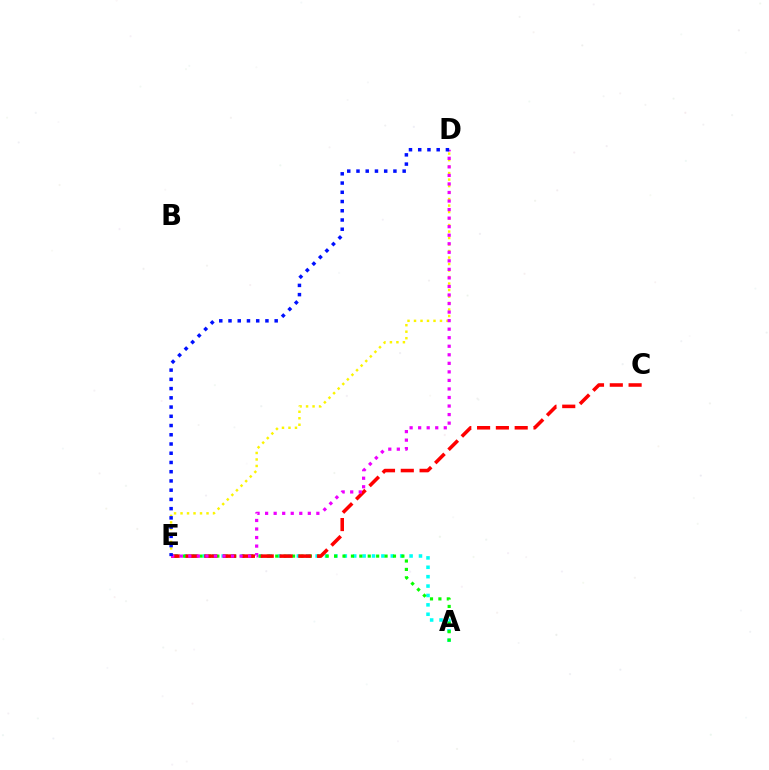{('A', 'E'): [{'color': '#00fff6', 'line_style': 'dotted', 'thickness': 2.55}, {'color': '#08ff00', 'line_style': 'dotted', 'thickness': 2.28}], ('C', 'E'): [{'color': '#ff0000', 'line_style': 'dashed', 'thickness': 2.55}], ('D', 'E'): [{'color': '#fcf500', 'line_style': 'dotted', 'thickness': 1.77}, {'color': '#ee00ff', 'line_style': 'dotted', 'thickness': 2.32}, {'color': '#0010ff', 'line_style': 'dotted', 'thickness': 2.51}]}